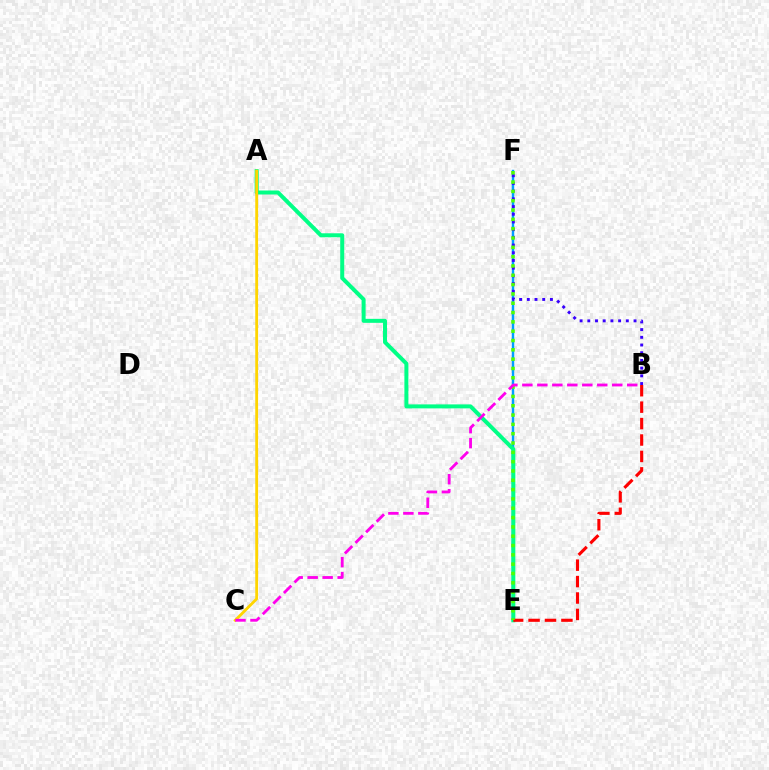{('E', 'F'): [{'color': '#009eff', 'line_style': 'solid', 'thickness': 1.75}, {'color': '#4fff00', 'line_style': 'dotted', 'thickness': 2.53}], ('A', 'E'): [{'color': '#00ff86', 'line_style': 'solid', 'thickness': 2.87}], ('B', 'E'): [{'color': '#ff0000', 'line_style': 'dashed', 'thickness': 2.23}], ('B', 'F'): [{'color': '#3700ff', 'line_style': 'dotted', 'thickness': 2.09}], ('A', 'C'): [{'color': '#ffd500', 'line_style': 'solid', 'thickness': 2.03}], ('B', 'C'): [{'color': '#ff00ed', 'line_style': 'dashed', 'thickness': 2.04}]}